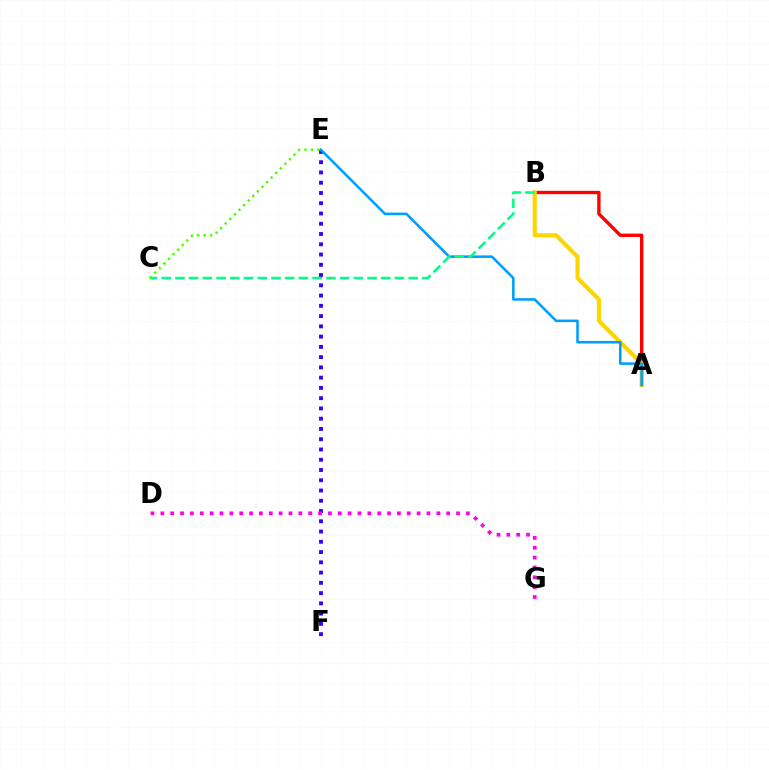{('A', 'B'): [{'color': '#ff0000', 'line_style': 'solid', 'thickness': 2.42}, {'color': '#ffd500', 'line_style': 'solid', 'thickness': 2.97}], ('E', 'F'): [{'color': '#3700ff', 'line_style': 'dotted', 'thickness': 2.79}], ('A', 'E'): [{'color': '#009eff', 'line_style': 'solid', 'thickness': 1.84}], ('B', 'C'): [{'color': '#00ff86', 'line_style': 'dashed', 'thickness': 1.86}], ('D', 'G'): [{'color': '#ff00ed', 'line_style': 'dotted', 'thickness': 2.68}], ('C', 'E'): [{'color': '#4fff00', 'line_style': 'dotted', 'thickness': 1.76}]}